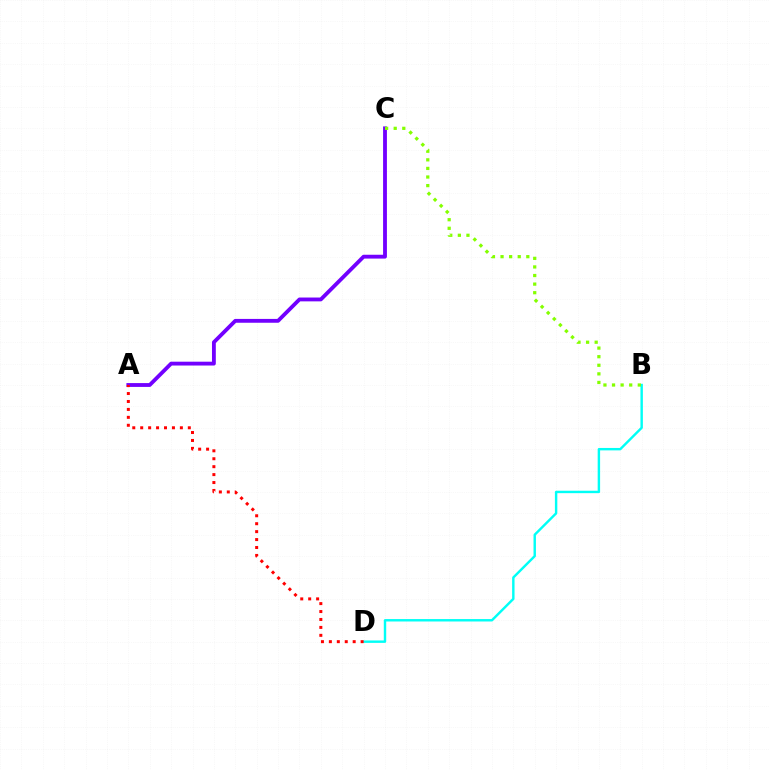{('A', 'C'): [{'color': '#7200ff', 'line_style': 'solid', 'thickness': 2.76}], ('B', 'D'): [{'color': '#00fff6', 'line_style': 'solid', 'thickness': 1.74}], ('A', 'D'): [{'color': '#ff0000', 'line_style': 'dotted', 'thickness': 2.16}], ('B', 'C'): [{'color': '#84ff00', 'line_style': 'dotted', 'thickness': 2.33}]}